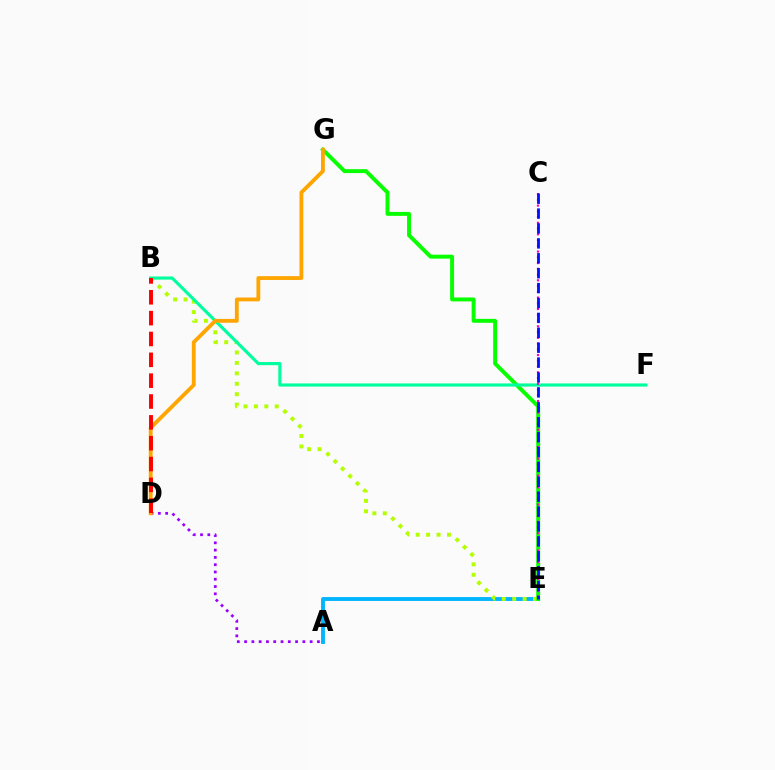{('A', 'D'): [{'color': '#9b00ff', 'line_style': 'dotted', 'thickness': 1.98}], ('A', 'E'): [{'color': '#00b5ff', 'line_style': 'solid', 'thickness': 2.78}], ('B', 'E'): [{'color': '#b3ff00', 'line_style': 'dotted', 'thickness': 2.83}], ('E', 'G'): [{'color': '#08ff00', 'line_style': 'solid', 'thickness': 2.84}], ('B', 'F'): [{'color': '#00ff9d', 'line_style': 'solid', 'thickness': 2.26}], ('D', 'G'): [{'color': '#ffa500', 'line_style': 'solid', 'thickness': 2.76}], ('C', 'E'): [{'color': '#ff00bd', 'line_style': 'dotted', 'thickness': 1.56}, {'color': '#0010ff', 'line_style': 'dashed', 'thickness': 2.02}], ('B', 'D'): [{'color': '#ff0000', 'line_style': 'dashed', 'thickness': 2.83}]}